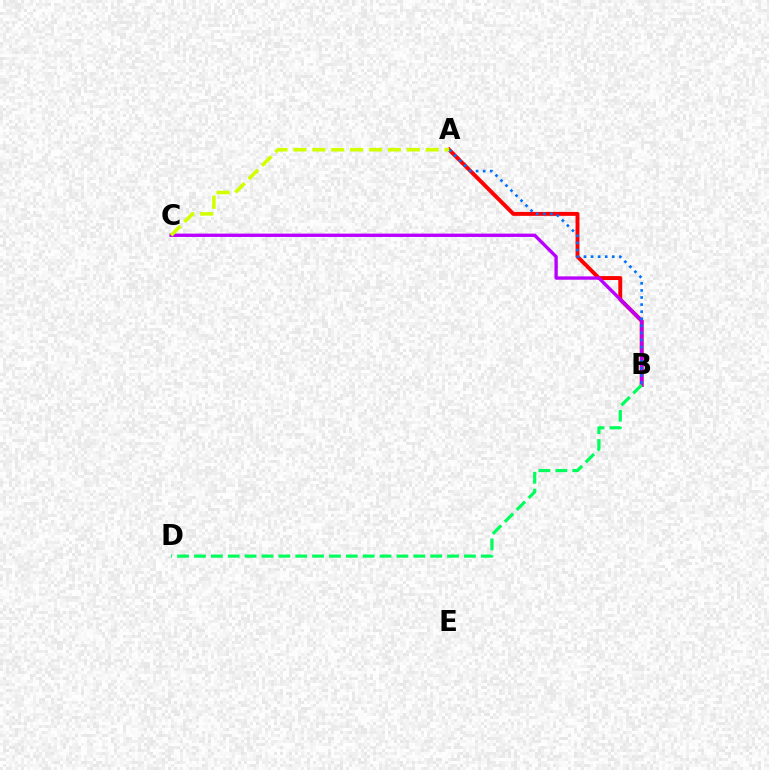{('A', 'B'): [{'color': '#ff0000', 'line_style': 'solid', 'thickness': 2.83}, {'color': '#0074ff', 'line_style': 'dotted', 'thickness': 1.92}], ('B', 'C'): [{'color': '#b900ff', 'line_style': 'solid', 'thickness': 2.4}], ('A', 'C'): [{'color': '#d1ff00', 'line_style': 'dashed', 'thickness': 2.57}], ('B', 'D'): [{'color': '#00ff5c', 'line_style': 'dashed', 'thickness': 2.29}]}